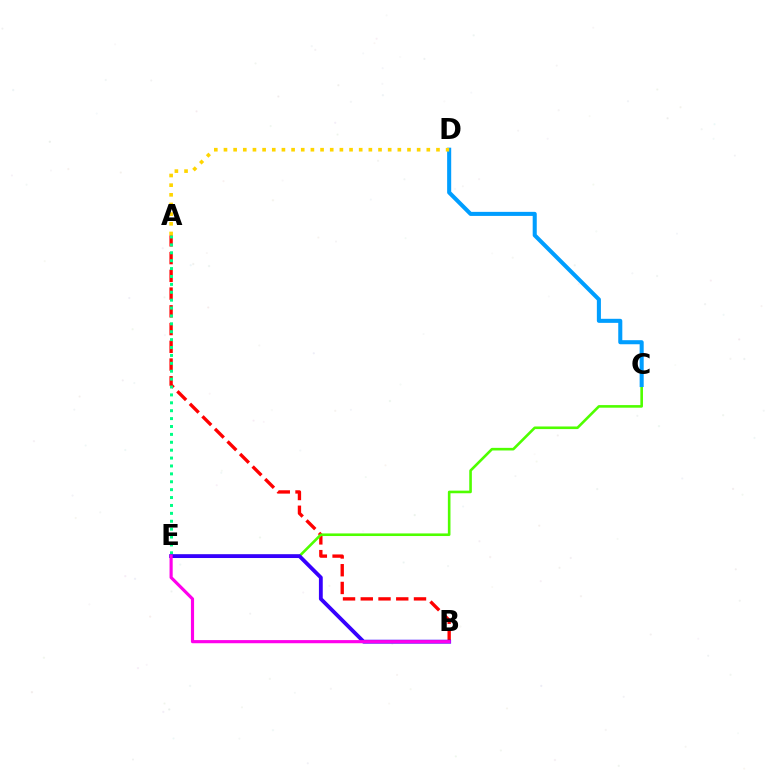{('A', 'B'): [{'color': '#ff0000', 'line_style': 'dashed', 'thickness': 2.41}], ('A', 'E'): [{'color': '#00ff86', 'line_style': 'dotted', 'thickness': 2.15}], ('C', 'E'): [{'color': '#4fff00', 'line_style': 'solid', 'thickness': 1.88}], ('B', 'E'): [{'color': '#3700ff', 'line_style': 'solid', 'thickness': 2.76}, {'color': '#ff00ed', 'line_style': 'solid', 'thickness': 2.27}], ('C', 'D'): [{'color': '#009eff', 'line_style': 'solid', 'thickness': 2.92}], ('A', 'D'): [{'color': '#ffd500', 'line_style': 'dotted', 'thickness': 2.62}]}